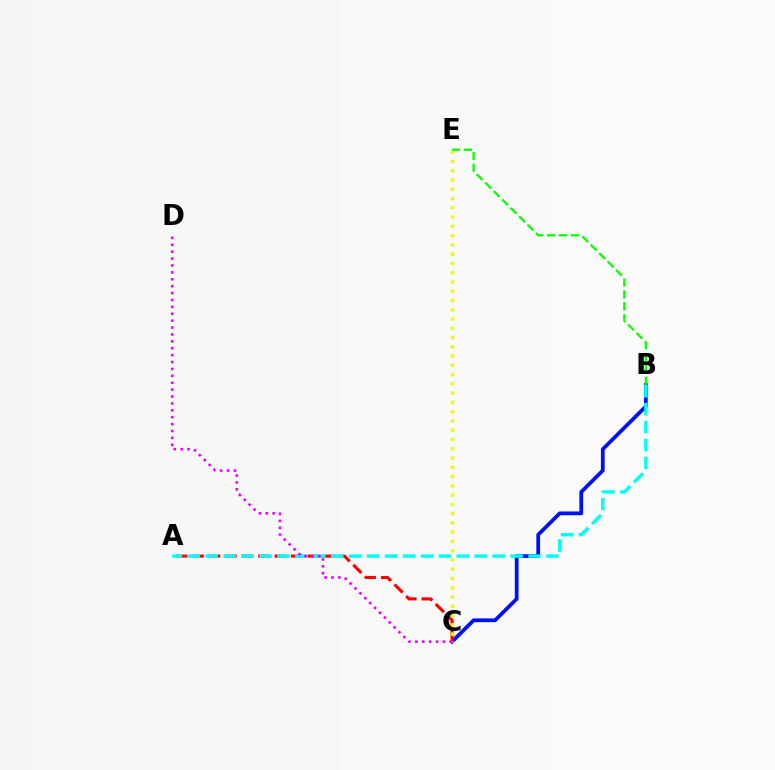{('B', 'C'): [{'color': '#0010ff', 'line_style': 'solid', 'thickness': 2.71}], ('A', 'C'): [{'color': '#ff0000', 'line_style': 'dashed', 'thickness': 2.23}], ('C', 'E'): [{'color': '#fcf500', 'line_style': 'dotted', 'thickness': 2.52}], ('A', 'B'): [{'color': '#00fff6', 'line_style': 'dashed', 'thickness': 2.44}], ('C', 'D'): [{'color': '#ee00ff', 'line_style': 'dotted', 'thickness': 1.87}], ('B', 'E'): [{'color': '#08ff00', 'line_style': 'dashed', 'thickness': 1.62}]}